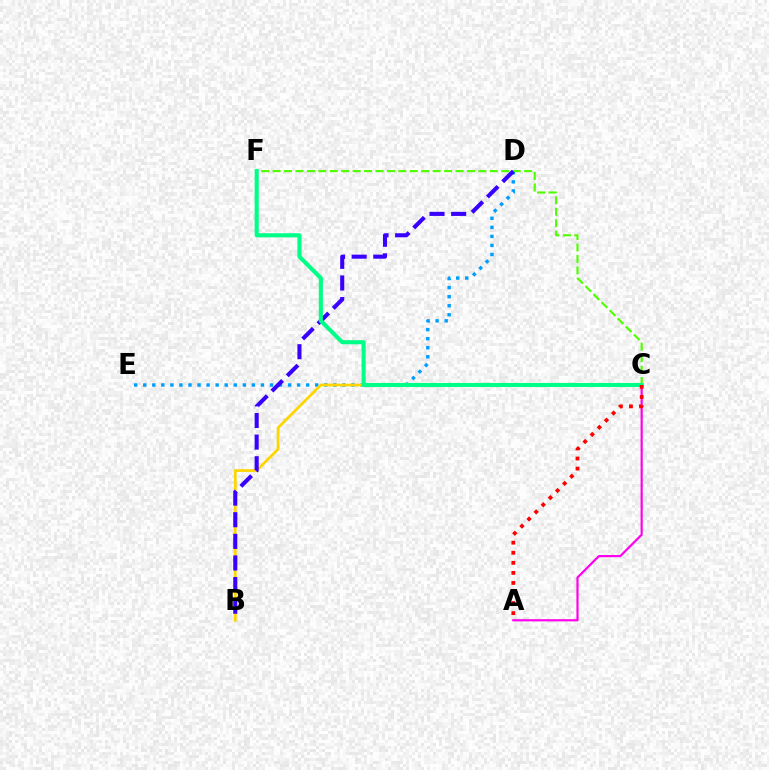{('D', 'E'): [{'color': '#009eff', 'line_style': 'dotted', 'thickness': 2.46}], ('C', 'F'): [{'color': '#4fff00', 'line_style': 'dashed', 'thickness': 1.55}, {'color': '#00ff86', 'line_style': 'solid', 'thickness': 2.95}], ('B', 'C'): [{'color': '#ffd500', 'line_style': 'solid', 'thickness': 1.98}], ('B', 'D'): [{'color': '#3700ff', 'line_style': 'dashed', 'thickness': 2.94}], ('A', 'C'): [{'color': '#ff00ed', 'line_style': 'solid', 'thickness': 1.58}, {'color': '#ff0000', 'line_style': 'dotted', 'thickness': 2.73}]}